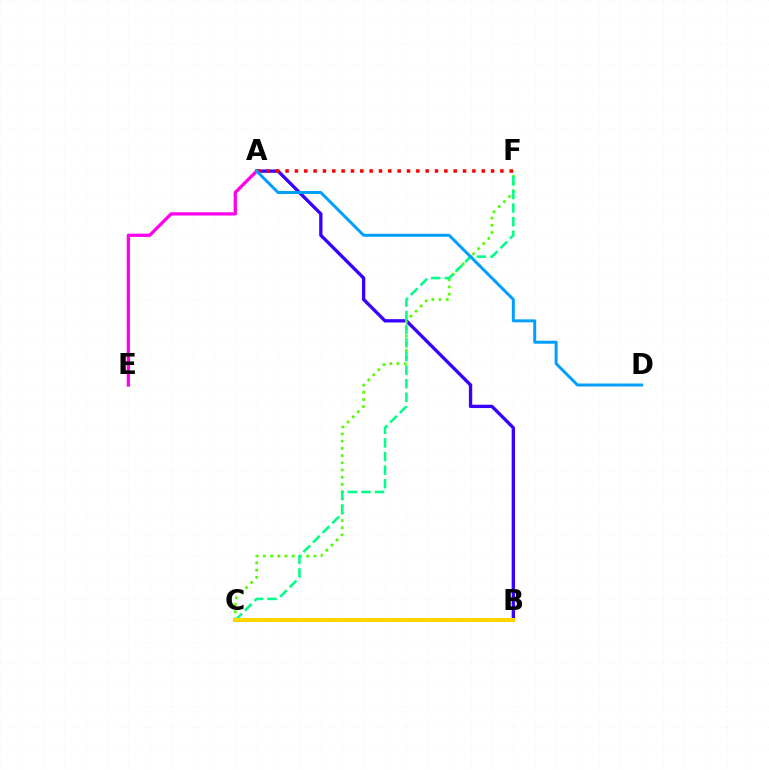{('A', 'B'): [{'color': '#3700ff', 'line_style': 'solid', 'thickness': 2.4}], ('C', 'F'): [{'color': '#4fff00', 'line_style': 'dotted', 'thickness': 1.96}, {'color': '#00ff86', 'line_style': 'dashed', 'thickness': 1.85}], ('A', 'E'): [{'color': '#ff00ed', 'line_style': 'solid', 'thickness': 2.35}], ('A', 'F'): [{'color': '#ff0000', 'line_style': 'dotted', 'thickness': 2.54}], ('A', 'D'): [{'color': '#009eff', 'line_style': 'solid', 'thickness': 2.14}], ('B', 'C'): [{'color': '#ffd500', 'line_style': 'solid', 'thickness': 2.9}]}